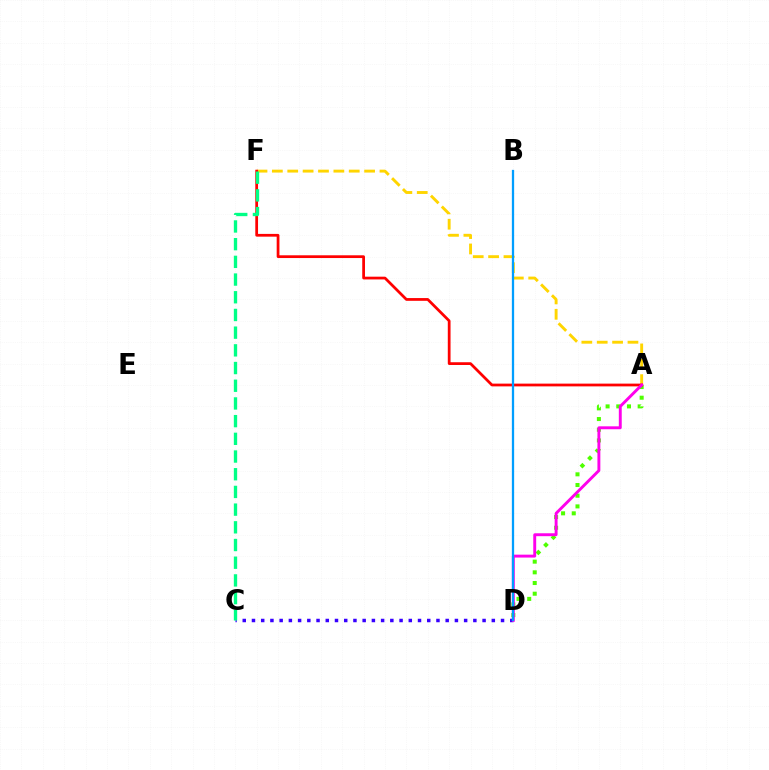{('C', 'D'): [{'color': '#3700ff', 'line_style': 'dotted', 'thickness': 2.51}], ('A', 'F'): [{'color': '#ffd500', 'line_style': 'dashed', 'thickness': 2.09}, {'color': '#ff0000', 'line_style': 'solid', 'thickness': 1.98}], ('A', 'D'): [{'color': '#4fff00', 'line_style': 'dotted', 'thickness': 2.9}, {'color': '#ff00ed', 'line_style': 'solid', 'thickness': 2.1}], ('C', 'F'): [{'color': '#00ff86', 'line_style': 'dashed', 'thickness': 2.4}], ('B', 'D'): [{'color': '#009eff', 'line_style': 'solid', 'thickness': 1.64}]}